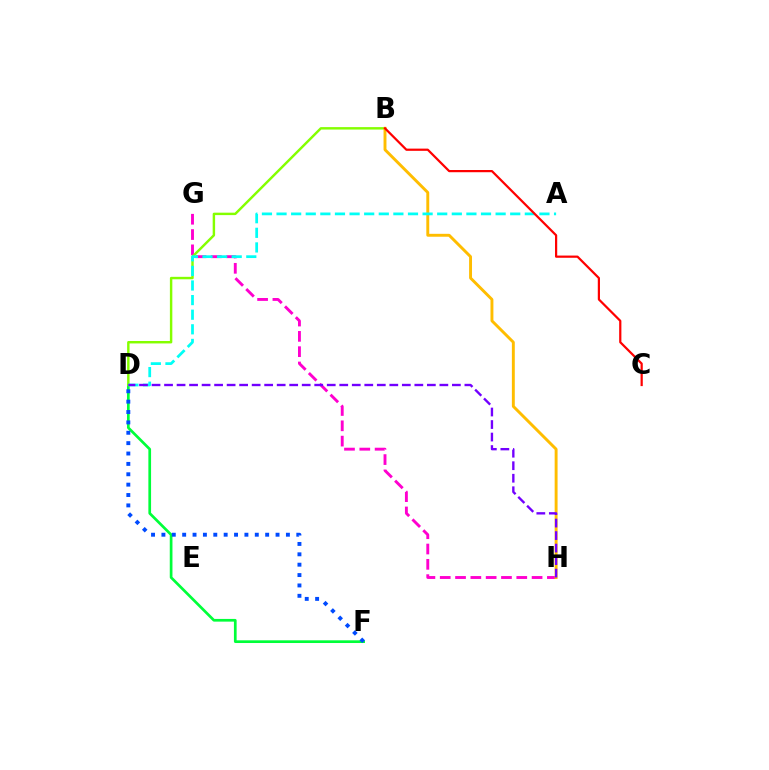{('D', 'F'): [{'color': '#00ff39', 'line_style': 'solid', 'thickness': 1.95}, {'color': '#004bff', 'line_style': 'dotted', 'thickness': 2.82}], ('G', 'H'): [{'color': '#ff00cf', 'line_style': 'dashed', 'thickness': 2.08}], ('B', 'D'): [{'color': '#84ff00', 'line_style': 'solid', 'thickness': 1.76}], ('B', 'H'): [{'color': '#ffbd00', 'line_style': 'solid', 'thickness': 2.1}], ('A', 'D'): [{'color': '#00fff6', 'line_style': 'dashed', 'thickness': 1.98}], ('D', 'H'): [{'color': '#7200ff', 'line_style': 'dashed', 'thickness': 1.7}], ('B', 'C'): [{'color': '#ff0000', 'line_style': 'solid', 'thickness': 1.6}]}